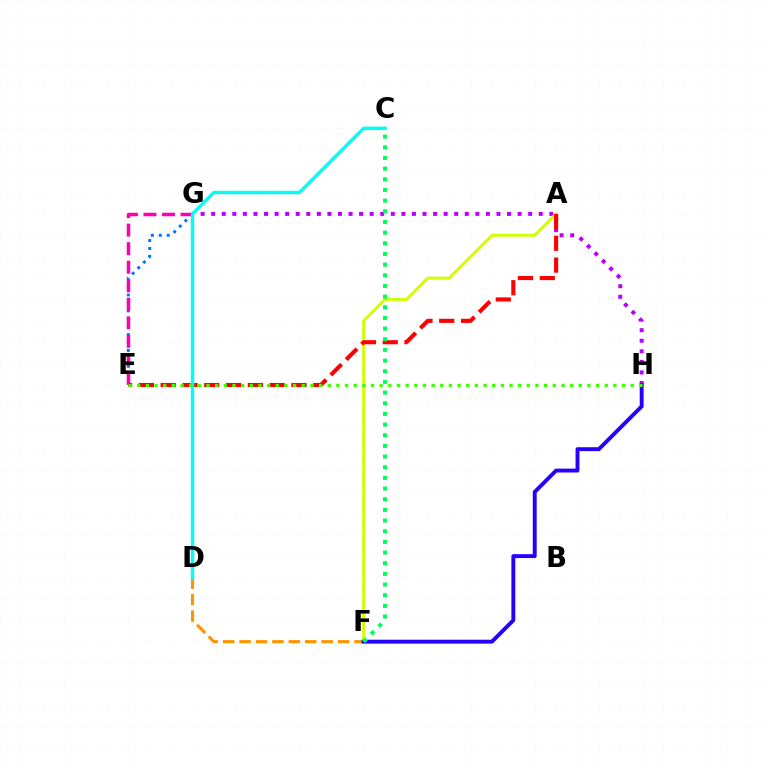{('G', 'H'): [{'color': '#b900ff', 'line_style': 'dotted', 'thickness': 2.87}], ('E', 'G'): [{'color': '#0074ff', 'line_style': 'dotted', 'thickness': 2.15}, {'color': '#ff00ac', 'line_style': 'dashed', 'thickness': 2.52}], ('D', 'F'): [{'color': '#ff9400', 'line_style': 'dashed', 'thickness': 2.23}], ('A', 'F'): [{'color': '#d1ff00', 'line_style': 'solid', 'thickness': 2.07}], ('A', 'E'): [{'color': '#ff0000', 'line_style': 'dashed', 'thickness': 2.96}], ('C', 'D'): [{'color': '#00fff6', 'line_style': 'solid', 'thickness': 2.47}], ('F', 'H'): [{'color': '#2500ff', 'line_style': 'solid', 'thickness': 2.81}], ('C', 'F'): [{'color': '#00ff5c', 'line_style': 'dotted', 'thickness': 2.9}], ('E', 'H'): [{'color': '#3dff00', 'line_style': 'dotted', 'thickness': 2.35}]}